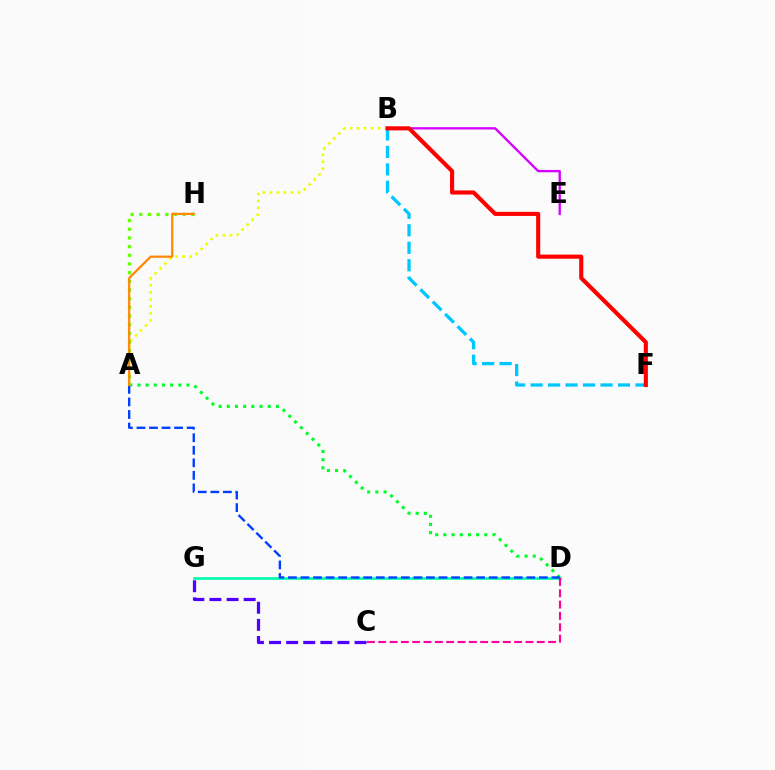{('D', 'G'): [{'color': '#00ffaf', 'line_style': 'solid', 'thickness': 1.95}], ('A', 'D'): [{'color': '#00ff27', 'line_style': 'dotted', 'thickness': 2.22}, {'color': '#003fff', 'line_style': 'dashed', 'thickness': 1.7}], ('C', 'D'): [{'color': '#ff00a0', 'line_style': 'dashed', 'thickness': 1.54}], ('B', 'E'): [{'color': '#d600ff', 'line_style': 'solid', 'thickness': 1.68}], ('B', 'F'): [{'color': '#00c7ff', 'line_style': 'dashed', 'thickness': 2.37}, {'color': '#ff0000', 'line_style': 'solid', 'thickness': 2.96}], ('A', 'B'): [{'color': '#eeff00', 'line_style': 'dotted', 'thickness': 1.91}], ('A', 'H'): [{'color': '#66ff00', 'line_style': 'dotted', 'thickness': 2.36}, {'color': '#ff8800', 'line_style': 'solid', 'thickness': 1.6}], ('C', 'G'): [{'color': '#4f00ff', 'line_style': 'dashed', 'thickness': 2.32}]}